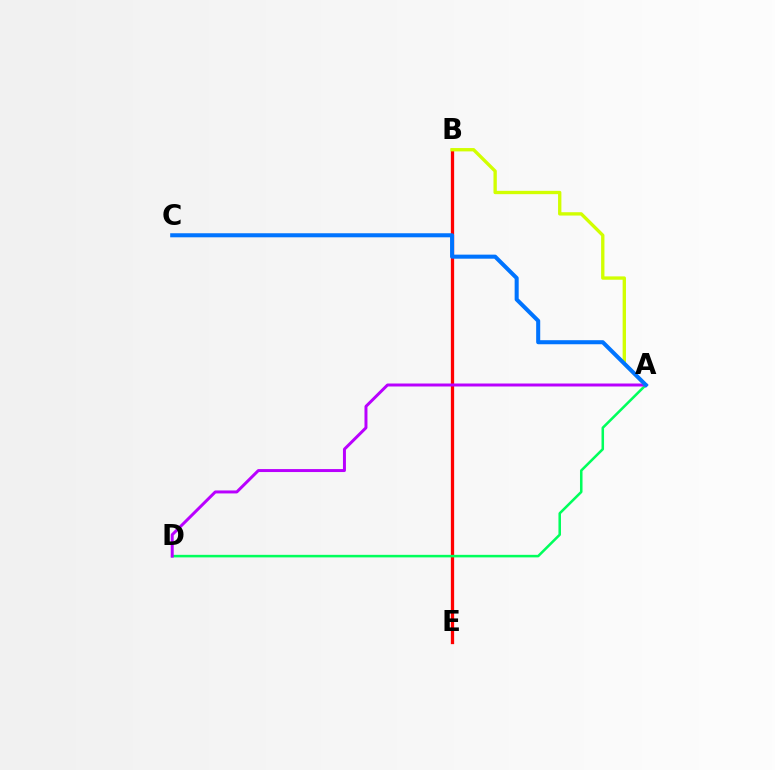{('B', 'E'): [{'color': '#ff0000', 'line_style': 'solid', 'thickness': 2.36}], ('A', 'D'): [{'color': '#00ff5c', 'line_style': 'solid', 'thickness': 1.82}, {'color': '#b900ff', 'line_style': 'solid', 'thickness': 2.14}], ('A', 'B'): [{'color': '#d1ff00', 'line_style': 'solid', 'thickness': 2.4}], ('A', 'C'): [{'color': '#0074ff', 'line_style': 'solid', 'thickness': 2.92}]}